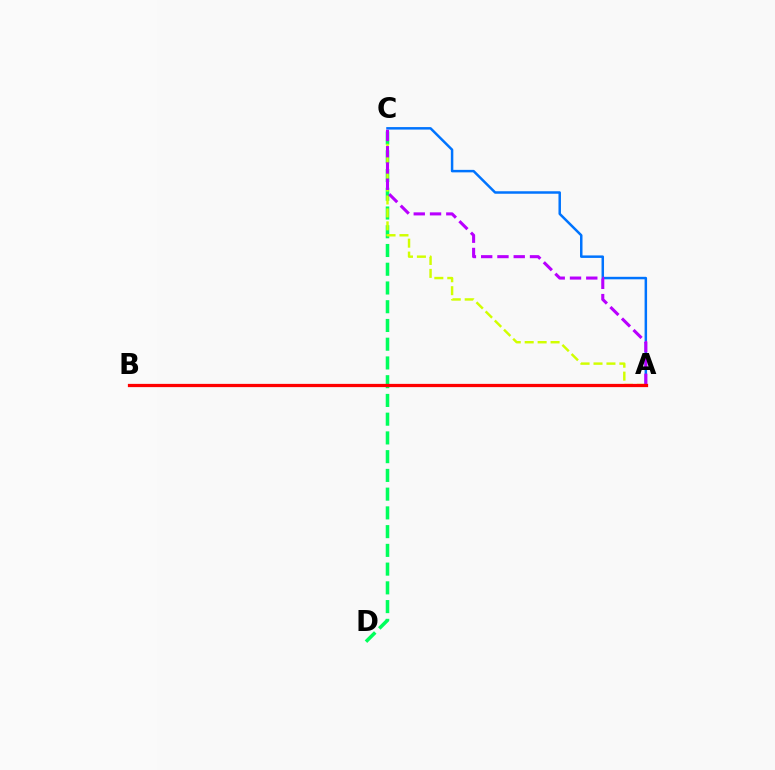{('A', 'C'): [{'color': '#0074ff', 'line_style': 'solid', 'thickness': 1.79}, {'color': '#d1ff00', 'line_style': 'dashed', 'thickness': 1.76}, {'color': '#b900ff', 'line_style': 'dashed', 'thickness': 2.21}], ('C', 'D'): [{'color': '#00ff5c', 'line_style': 'dashed', 'thickness': 2.55}], ('A', 'B'): [{'color': '#ff0000', 'line_style': 'solid', 'thickness': 2.33}]}